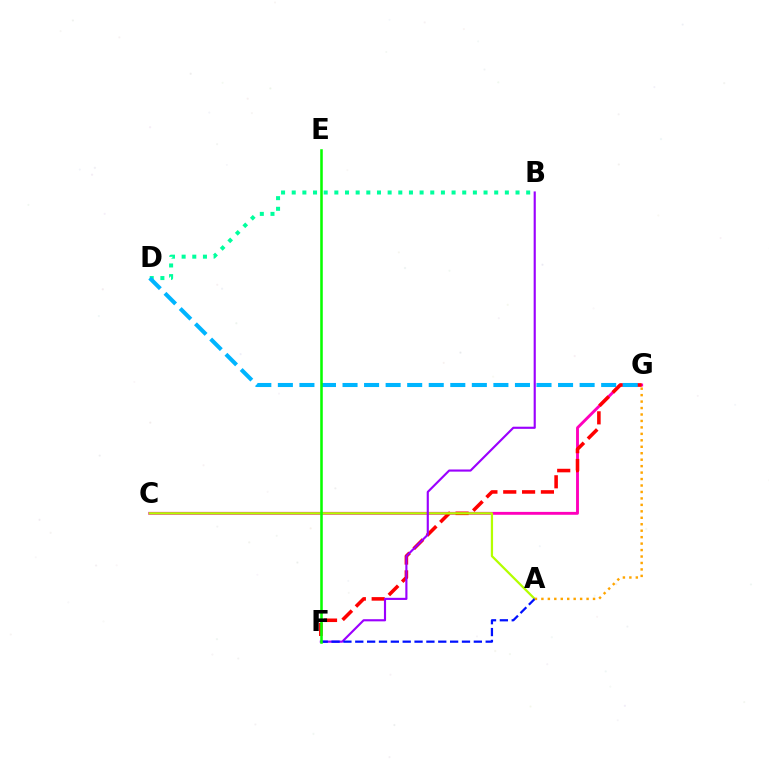{('C', 'G'): [{'color': '#ff00bd', 'line_style': 'solid', 'thickness': 2.08}], ('F', 'G'): [{'color': '#ff0000', 'line_style': 'dashed', 'thickness': 2.56}], ('B', 'D'): [{'color': '#00ff9d', 'line_style': 'dotted', 'thickness': 2.9}], ('A', 'C'): [{'color': '#b3ff00', 'line_style': 'solid', 'thickness': 1.62}], ('B', 'F'): [{'color': '#9b00ff', 'line_style': 'solid', 'thickness': 1.54}], ('A', 'F'): [{'color': '#0010ff', 'line_style': 'dashed', 'thickness': 1.61}], ('D', 'G'): [{'color': '#00b5ff', 'line_style': 'dashed', 'thickness': 2.93}], ('A', 'G'): [{'color': '#ffa500', 'line_style': 'dotted', 'thickness': 1.75}], ('E', 'F'): [{'color': '#08ff00', 'line_style': 'solid', 'thickness': 1.84}]}